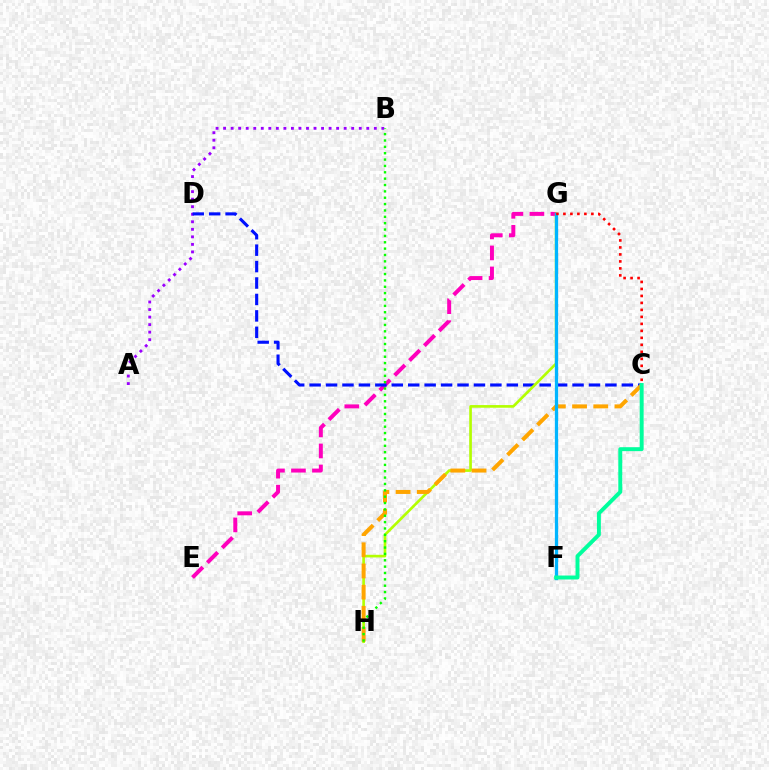{('E', 'G'): [{'color': '#ff00bd', 'line_style': 'dashed', 'thickness': 2.85}], ('A', 'B'): [{'color': '#9b00ff', 'line_style': 'dotted', 'thickness': 2.05}], ('C', 'D'): [{'color': '#0010ff', 'line_style': 'dashed', 'thickness': 2.23}], ('G', 'H'): [{'color': '#b3ff00', 'line_style': 'solid', 'thickness': 1.91}], ('C', 'H'): [{'color': '#ffa500', 'line_style': 'dashed', 'thickness': 2.88}], ('F', 'G'): [{'color': '#00b5ff', 'line_style': 'solid', 'thickness': 2.35}], ('B', 'H'): [{'color': '#08ff00', 'line_style': 'dotted', 'thickness': 1.73}], ('C', 'F'): [{'color': '#00ff9d', 'line_style': 'solid', 'thickness': 2.84}], ('C', 'G'): [{'color': '#ff0000', 'line_style': 'dotted', 'thickness': 1.9}]}